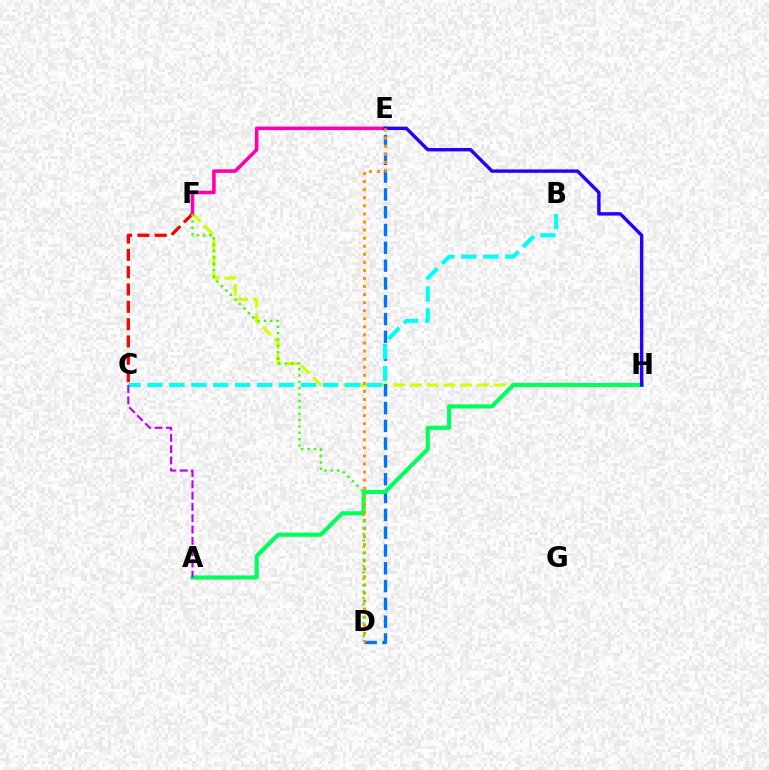{('F', 'H'): [{'color': '#d1ff00', 'line_style': 'dashed', 'thickness': 2.27}], ('E', 'F'): [{'color': '#ff00ac', 'line_style': 'solid', 'thickness': 2.57}], ('D', 'E'): [{'color': '#0074ff', 'line_style': 'dashed', 'thickness': 2.42}, {'color': '#ff9400', 'line_style': 'dotted', 'thickness': 2.19}], ('C', 'F'): [{'color': '#ff0000', 'line_style': 'dashed', 'thickness': 2.35}], ('A', 'H'): [{'color': '#00ff5c', 'line_style': 'solid', 'thickness': 2.99}], ('E', 'H'): [{'color': '#2500ff', 'line_style': 'solid', 'thickness': 2.45}], ('B', 'C'): [{'color': '#00fff6', 'line_style': 'dashed', 'thickness': 2.98}], ('A', 'C'): [{'color': '#b900ff', 'line_style': 'dashed', 'thickness': 1.54}], ('D', 'F'): [{'color': '#3dff00', 'line_style': 'dotted', 'thickness': 1.73}]}